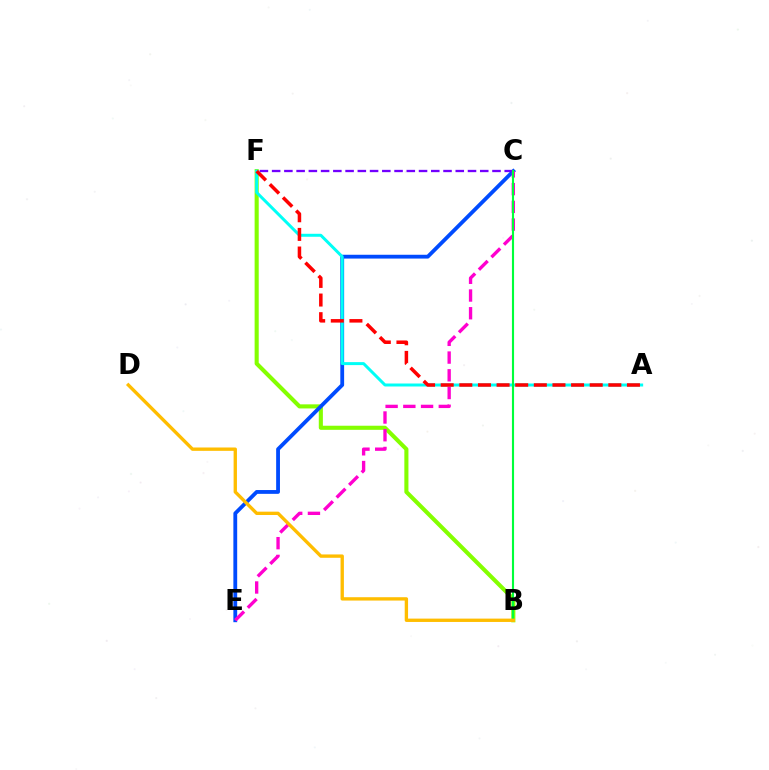{('B', 'F'): [{'color': '#84ff00', 'line_style': 'solid', 'thickness': 2.95}], ('C', 'E'): [{'color': '#004bff', 'line_style': 'solid', 'thickness': 2.74}, {'color': '#ff00cf', 'line_style': 'dashed', 'thickness': 2.41}], ('A', 'F'): [{'color': '#00fff6', 'line_style': 'solid', 'thickness': 2.15}, {'color': '#ff0000', 'line_style': 'dashed', 'thickness': 2.53}], ('C', 'F'): [{'color': '#7200ff', 'line_style': 'dashed', 'thickness': 1.66}], ('B', 'C'): [{'color': '#00ff39', 'line_style': 'solid', 'thickness': 1.53}], ('B', 'D'): [{'color': '#ffbd00', 'line_style': 'solid', 'thickness': 2.41}]}